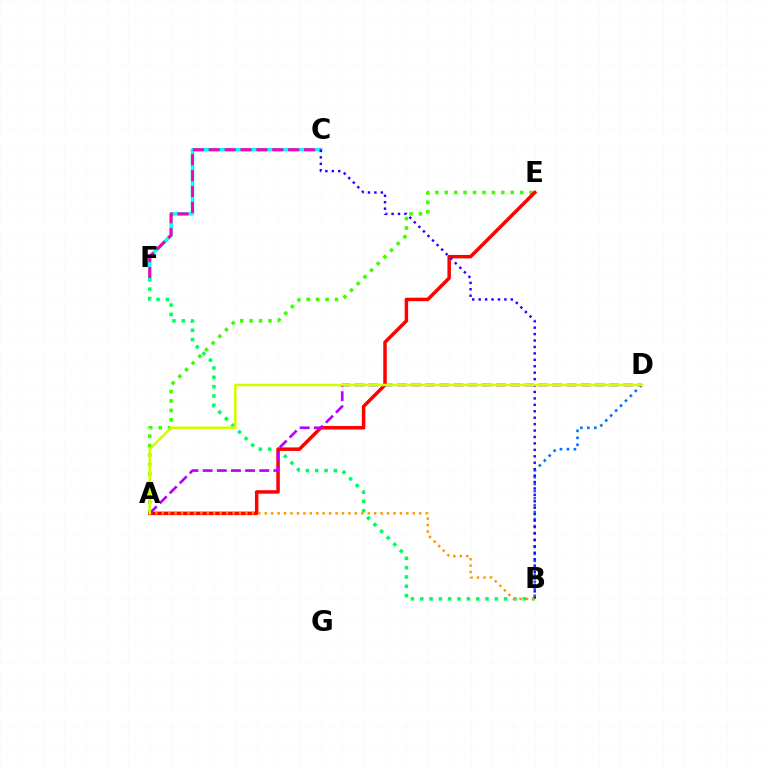{('B', 'F'): [{'color': '#00ff5c', 'line_style': 'dotted', 'thickness': 2.53}], ('A', 'E'): [{'color': '#3dff00', 'line_style': 'dotted', 'thickness': 2.56}, {'color': '#ff0000', 'line_style': 'solid', 'thickness': 2.51}], ('C', 'F'): [{'color': '#00fff6', 'line_style': 'solid', 'thickness': 2.53}, {'color': '#ff00ac', 'line_style': 'dashed', 'thickness': 2.16}], ('B', 'D'): [{'color': '#0074ff', 'line_style': 'dotted', 'thickness': 1.89}], ('B', 'C'): [{'color': '#2500ff', 'line_style': 'dotted', 'thickness': 1.75}], ('A', 'B'): [{'color': '#ff9400', 'line_style': 'dotted', 'thickness': 1.75}], ('A', 'D'): [{'color': '#b900ff', 'line_style': 'dashed', 'thickness': 1.92}, {'color': '#d1ff00', 'line_style': 'solid', 'thickness': 1.85}]}